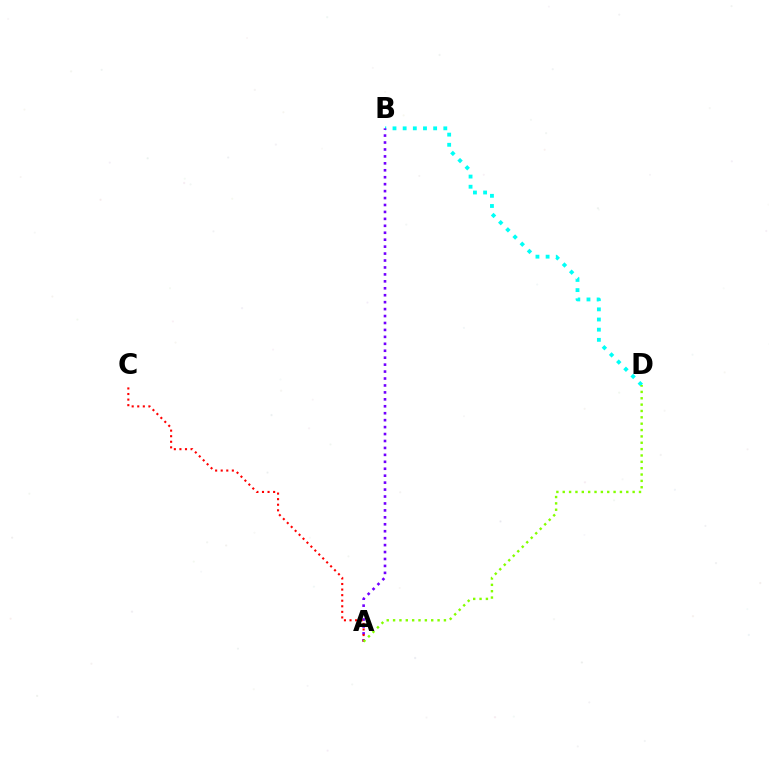{('B', 'D'): [{'color': '#00fff6', 'line_style': 'dotted', 'thickness': 2.76}], ('A', 'B'): [{'color': '#7200ff', 'line_style': 'dotted', 'thickness': 1.89}], ('A', 'C'): [{'color': '#ff0000', 'line_style': 'dotted', 'thickness': 1.51}], ('A', 'D'): [{'color': '#84ff00', 'line_style': 'dotted', 'thickness': 1.73}]}